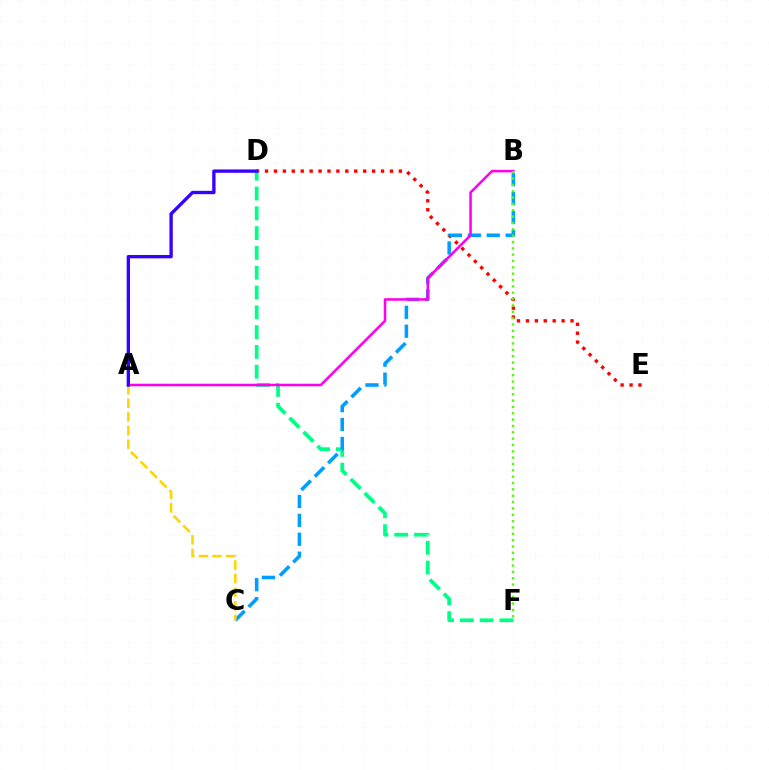{('D', 'E'): [{'color': '#ff0000', 'line_style': 'dotted', 'thickness': 2.42}], ('D', 'F'): [{'color': '#00ff86', 'line_style': 'dashed', 'thickness': 2.69}], ('B', 'C'): [{'color': '#009eff', 'line_style': 'dashed', 'thickness': 2.57}], ('A', 'B'): [{'color': '#ff00ed', 'line_style': 'solid', 'thickness': 1.84}], ('B', 'F'): [{'color': '#4fff00', 'line_style': 'dotted', 'thickness': 1.72}], ('A', 'C'): [{'color': '#ffd500', 'line_style': 'dashed', 'thickness': 1.85}], ('A', 'D'): [{'color': '#3700ff', 'line_style': 'solid', 'thickness': 2.4}]}